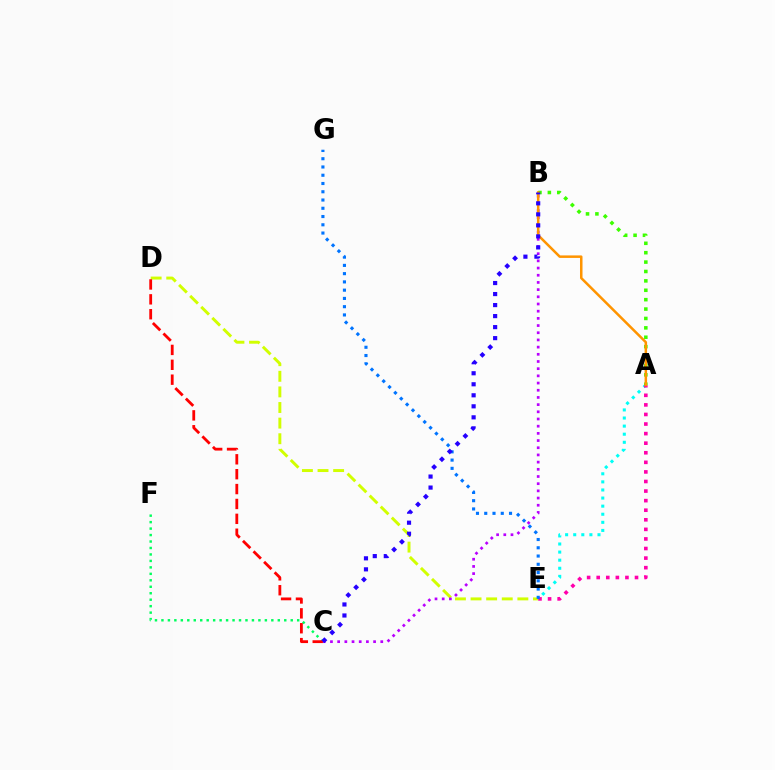{('A', 'E'): [{'color': '#00fff6', 'line_style': 'dotted', 'thickness': 2.2}, {'color': '#ff00ac', 'line_style': 'dotted', 'thickness': 2.6}], ('D', 'E'): [{'color': '#d1ff00', 'line_style': 'dashed', 'thickness': 2.12}], ('C', 'F'): [{'color': '#00ff5c', 'line_style': 'dotted', 'thickness': 1.76}], ('A', 'B'): [{'color': '#3dff00', 'line_style': 'dotted', 'thickness': 2.55}, {'color': '#ff9400', 'line_style': 'solid', 'thickness': 1.81}], ('C', 'D'): [{'color': '#ff0000', 'line_style': 'dashed', 'thickness': 2.02}], ('E', 'G'): [{'color': '#0074ff', 'line_style': 'dotted', 'thickness': 2.24}], ('B', 'C'): [{'color': '#b900ff', 'line_style': 'dotted', 'thickness': 1.95}, {'color': '#2500ff', 'line_style': 'dotted', 'thickness': 2.99}]}